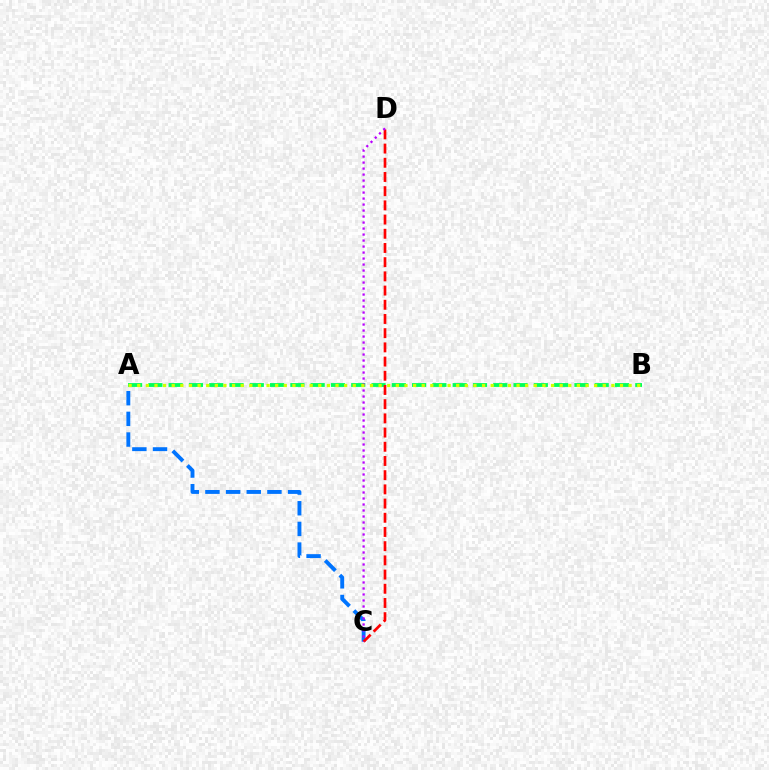{('A', 'B'): [{'color': '#00ff5c', 'line_style': 'dashed', 'thickness': 2.76}, {'color': '#d1ff00', 'line_style': 'dotted', 'thickness': 2.34}], ('A', 'C'): [{'color': '#0074ff', 'line_style': 'dashed', 'thickness': 2.81}], ('C', 'D'): [{'color': '#ff0000', 'line_style': 'dashed', 'thickness': 1.93}, {'color': '#b900ff', 'line_style': 'dotted', 'thickness': 1.63}]}